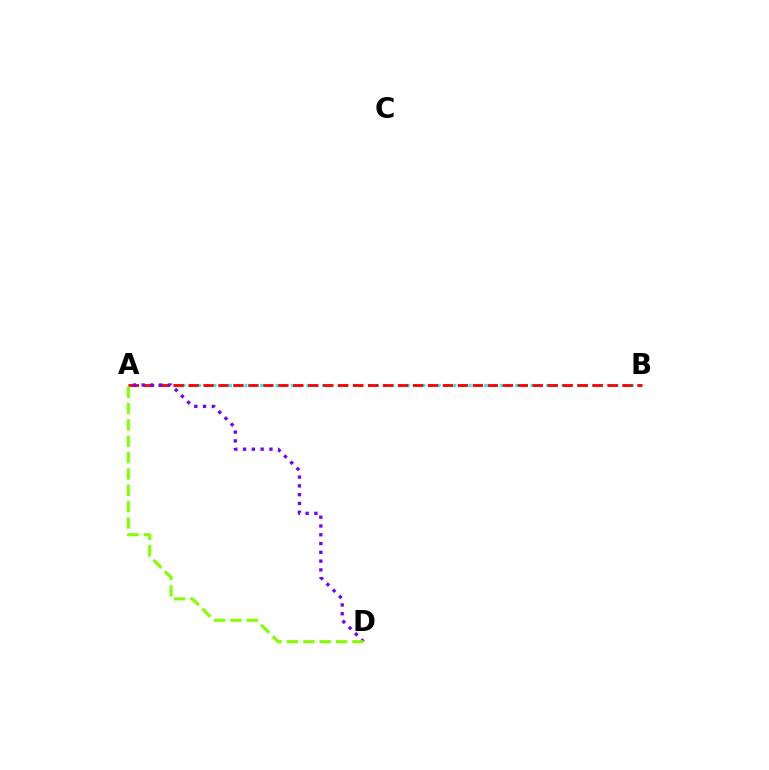{('A', 'B'): [{'color': '#00fff6', 'line_style': 'dotted', 'thickness': 2.1}, {'color': '#ff0000', 'line_style': 'dashed', 'thickness': 2.03}], ('A', 'D'): [{'color': '#7200ff', 'line_style': 'dotted', 'thickness': 2.39}, {'color': '#84ff00', 'line_style': 'dashed', 'thickness': 2.22}]}